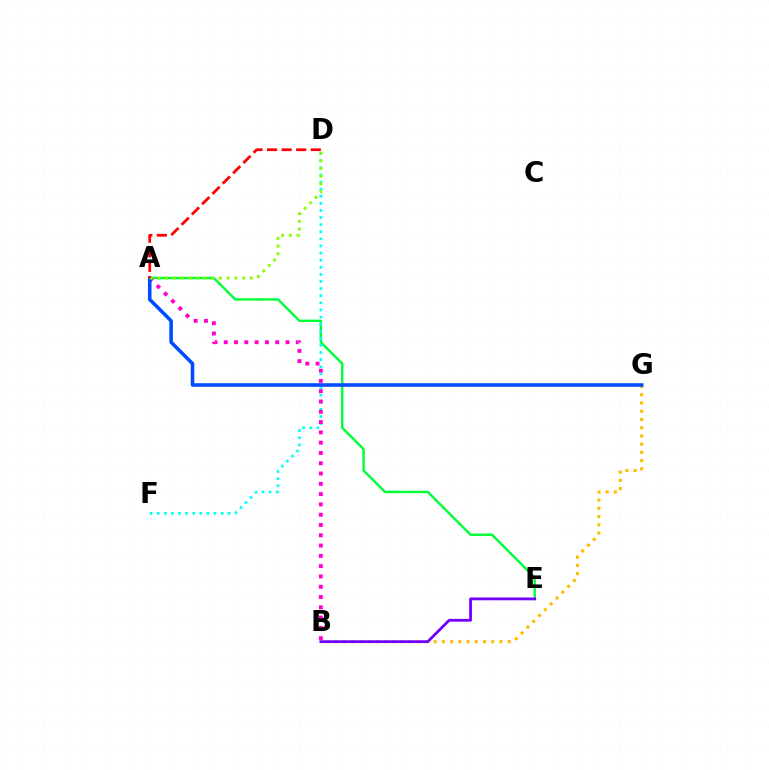{('A', 'E'): [{'color': '#00ff39', 'line_style': 'solid', 'thickness': 1.74}], ('B', 'G'): [{'color': '#ffbd00', 'line_style': 'dotted', 'thickness': 2.24}], ('D', 'F'): [{'color': '#00fff6', 'line_style': 'dotted', 'thickness': 1.93}], ('A', 'B'): [{'color': '#ff00cf', 'line_style': 'dotted', 'thickness': 2.8}], ('A', 'G'): [{'color': '#004bff', 'line_style': 'solid', 'thickness': 2.56}], ('A', 'D'): [{'color': '#84ff00', 'line_style': 'dotted', 'thickness': 2.09}, {'color': '#ff0000', 'line_style': 'dashed', 'thickness': 1.98}], ('B', 'E'): [{'color': '#7200ff', 'line_style': 'solid', 'thickness': 2.01}]}